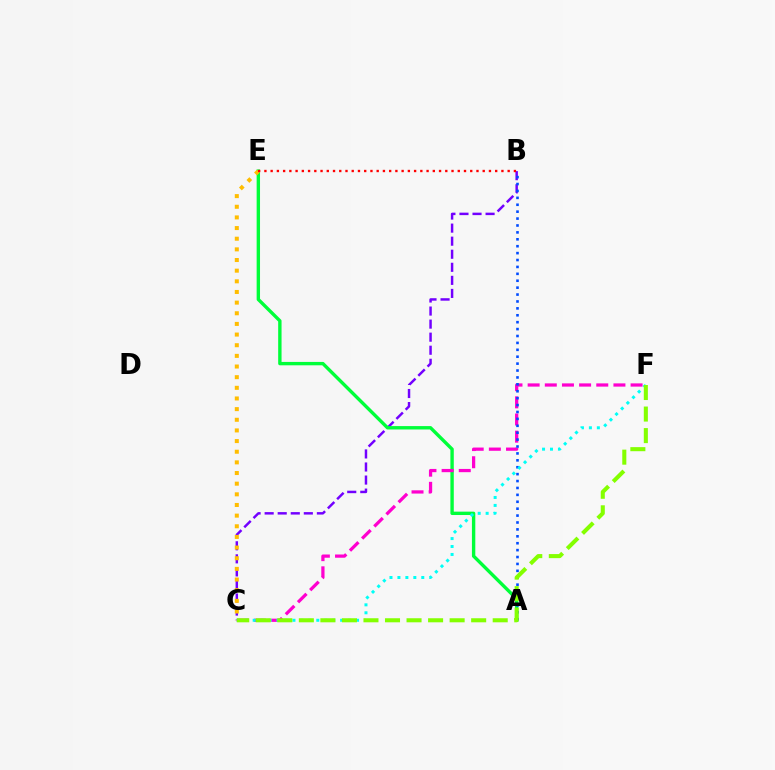{('B', 'C'): [{'color': '#7200ff', 'line_style': 'dashed', 'thickness': 1.77}], ('A', 'E'): [{'color': '#00ff39', 'line_style': 'solid', 'thickness': 2.43}], ('C', 'F'): [{'color': '#ff00cf', 'line_style': 'dashed', 'thickness': 2.33}, {'color': '#00fff6', 'line_style': 'dotted', 'thickness': 2.16}, {'color': '#84ff00', 'line_style': 'dashed', 'thickness': 2.93}], ('A', 'B'): [{'color': '#004bff', 'line_style': 'dotted', 'thickness': 1.88}], ('C', 'E'): [{'color': '#ffbd00', 'line_style': 'dotted', 'thickness': 2.89}], ('B', 'E'): [{'color': '#ff0000', 'line_style': 'dotted', 'thickness': 1.69}]}